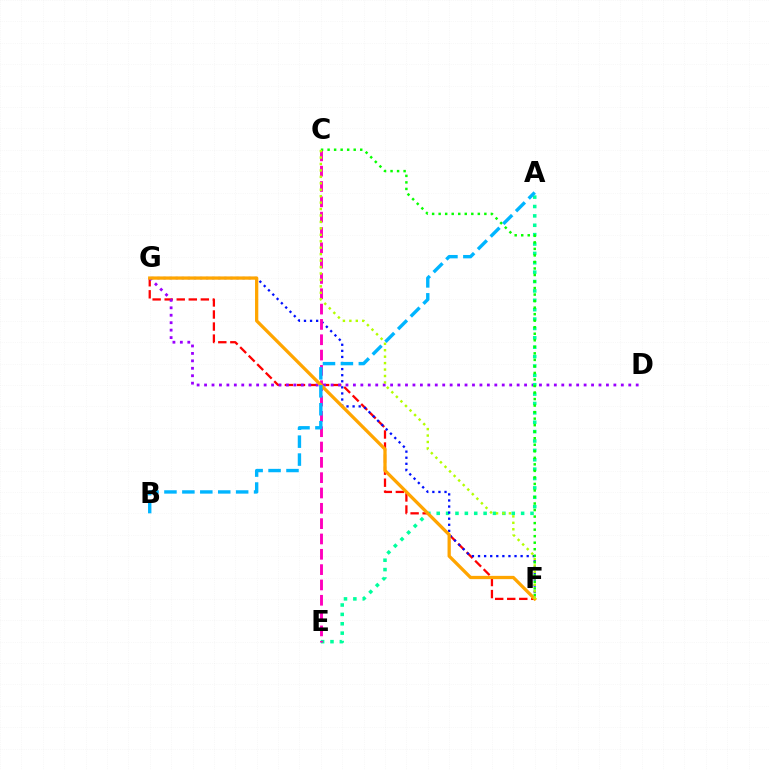{('F', 'G'): [{'color': '#ff0000', 'line_style': 'dashed', 'thickness': 1.64}, {'color': '#0010ff', 'line_style': 'dotted', 'thickness': 1.65}, {'color': '#ffa500', 'line_style': 'solid', 'thickness': 2.35}], ('D', 'G'): [{'color': '#9b00ff', 'line_style': 'dotted', 'thickness': 2.02}], ('A', 'E'): [{'color': '#00ff9d', 'line_style': 'dotted', 'thickness': 2.55}], ('C', 'E'): [{'color': '#ff00bd', 'line_style': 'dashed', 'thickness': 2.08}], ('C', 'F'): [{'color': '#08ff00', 'line_style': 'dotted', 'thickness': 1.77}, {'color': '#b3ff00', 'line_style': 'dotted', 'thickness': 1.75}], ('A', 'B'): [{'color': '#00b5ff', 'line_style': 'dashed', 'thickness': 2.44}]}